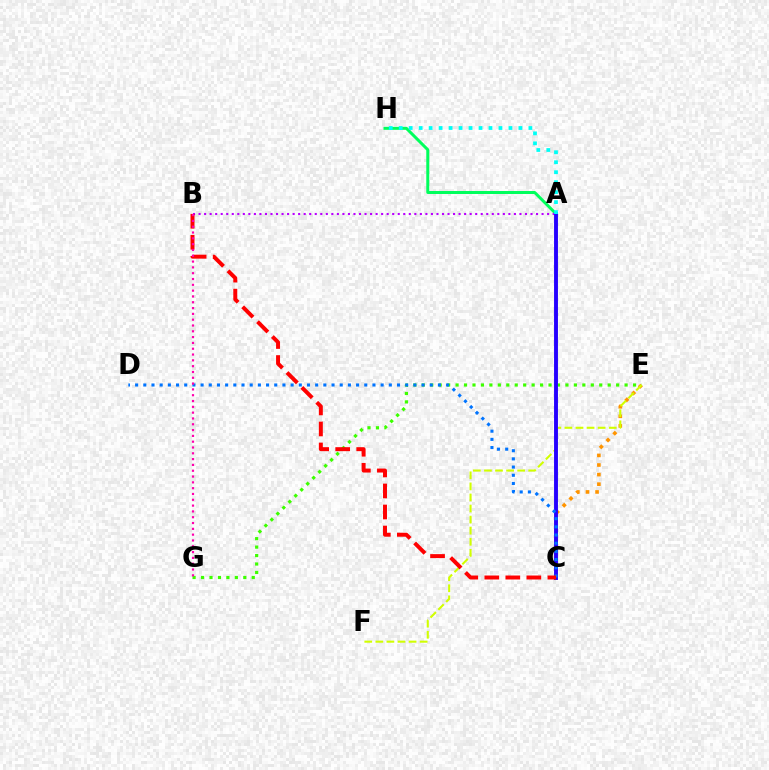{('A', 'H'): [{'color': '#00ff5c', 'line_style': 'solid', 'thickness': 2.15}, {'color': '#00fff6', 'line_style': 'dotted', 'thickness': 2.71}], ('C', 'E'): [{'color': '#ff9400', 'line_style': 'dotted', 'thickness': 2.61}], ('A', 'B'): [{'color': '#b900ff', 'line_style': 'dotted', 'thickness': 1.5}], ('E', 'G'): [{'color': '#3dff00', 'line_style': 'dotted', 'thickness': 2.3}], ('E', 'F'): [{'color': '#d1ff00', 'line_style': 'dashed', 'thickness': 1.5}], ('A', 'C'): [{'color': '#2500ff', 'line_style': 'solid', 'thickness': 2.8}], ('C', 'D'): [{'color': '#0074ff', 'line_style': 'dotted', 'thickness': 2.22}], ('B', 'C'): [{'color': '#ff0000', 'line_style': 'dashed', 'thickness': 2.86}], ('B', 'G'): [{'color': '#ff00ac', 'line_style': 'dotted', 'thickness': 1.58}]}